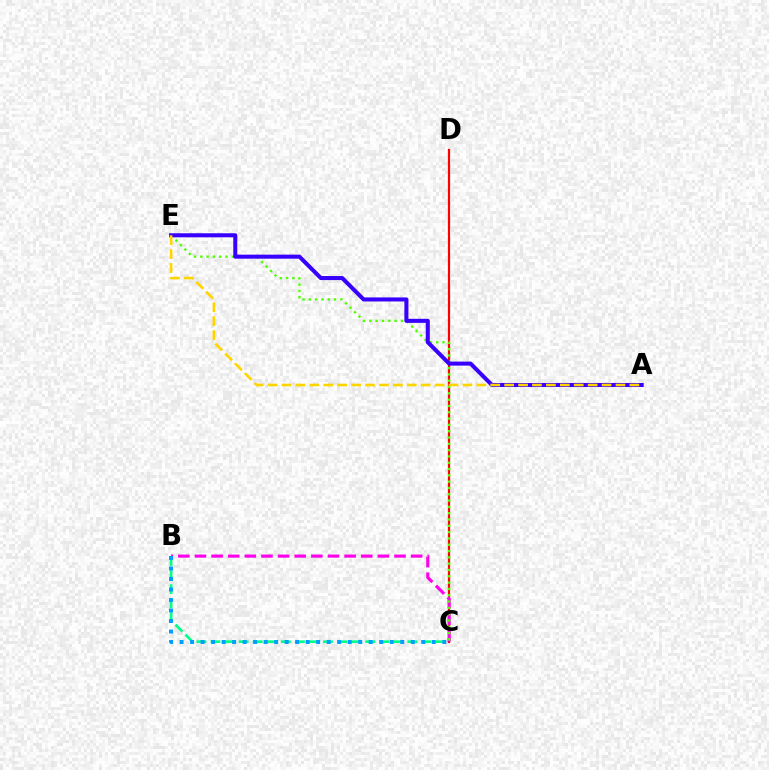{('C', 'D'): [{'color': '#ff0000', 'line_style': 'solid', 'thickness': 1.59}], ('B', 'C'): [{'color': '#00ff86', 'line_style': 'dashed', 'thickness': 1.91}, {'color': '#ff00ed', 'line_style': 'dashed', 'thickness': 2.26}, {'color': '#009eff', 'line_style': 'dotted', 'thickness': 2.86}], ('C', 'E'): [{'color': '#4fff00', 'line_style': 'dotted', 'thickness': 1.71}], ('A', 'E'): [{'color': '#3700ff', 'line_style': 'solid', 'thickness': 2.91}, {'color': '#ffd500', 'line_style': 'dashed', 'thickness': 1.89}]}